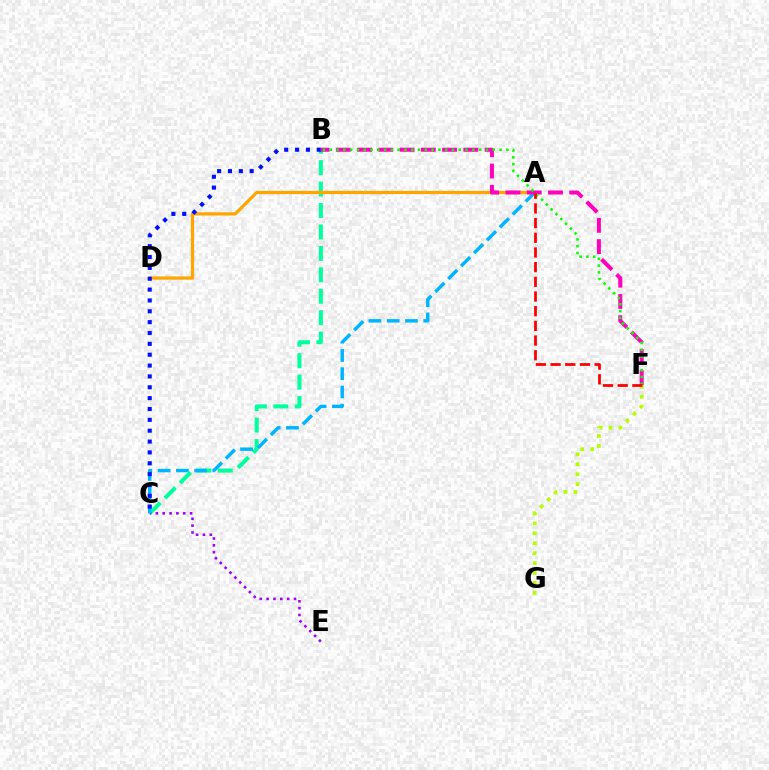{('B', 'C'): [{'color': '#00ff9d', 'line_style': 'dashed', 'thickness': 2.91}, {'color': '#0010ff', 'line_style': 'dotted', 'thickness': 2.95}], ('C', 'E'): [{'color': '#9b00ff', 'line_style': 'dotted', 'thickness': 1.86}], ('A', 'C'): [{'color': '#00b5ff', 'line_style': 'dashed', 'thickness': 2.48}], ('A', 'D'): [{'color': '#ffa500', 'line_style': 'solid', 'thickness': 2.33}], ('F', 'G'): [{'color': '#b3ff00', 'line_style': 'dotted', 'thickness': 2.7}], ('B', 'F'): [{'color': '#ff00bd', 'line_style': 'dashed', 'thickness': 2.89}, {'color': '#08ff00', 'line_style': 'dotted', 'thickness': 1.85}], ('A', 'F'): [{'color': '#ff0000', 'line_style': 'dashed', 'thickness': 1.99}]}